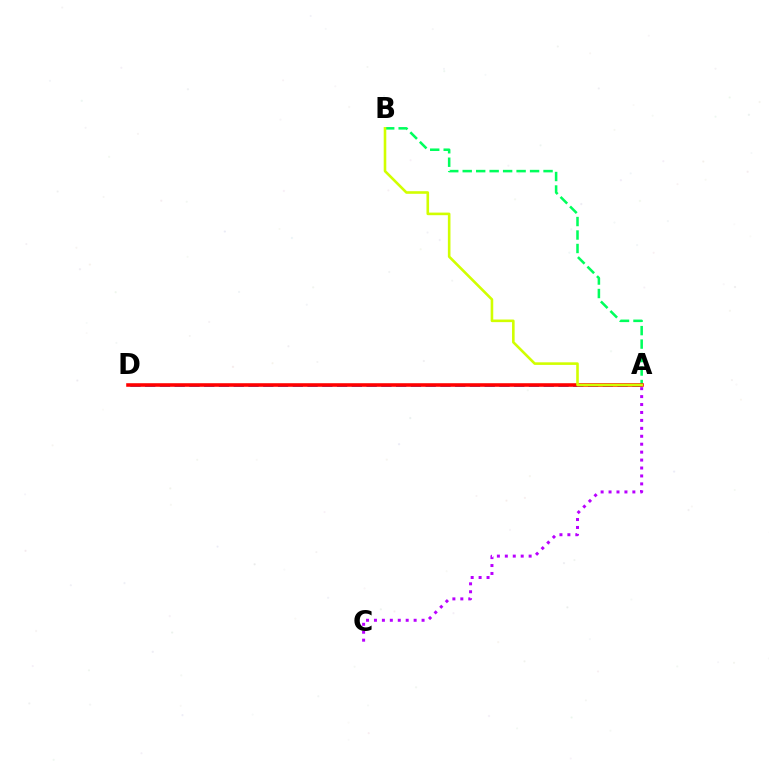{('A', 'D'): [{'color': '#0074ff', 'line_style': 'dashed', 'thickness': 2.01}, {'color': '#ff0000', 'line_style': 'solid', 'thickness': 2.57}], ('A', 'B'): [{'color': '#00ff5c', 'line_style': 'dashed', 'thickness': 1.83}, {'color': '#d1ff00', 'line_style': 'solid', 'thickness': 1.87}], ('A', 'C'): [{'color': '#b900ff', 'line_style': 'dotted', 'thickness': 2.16}]}